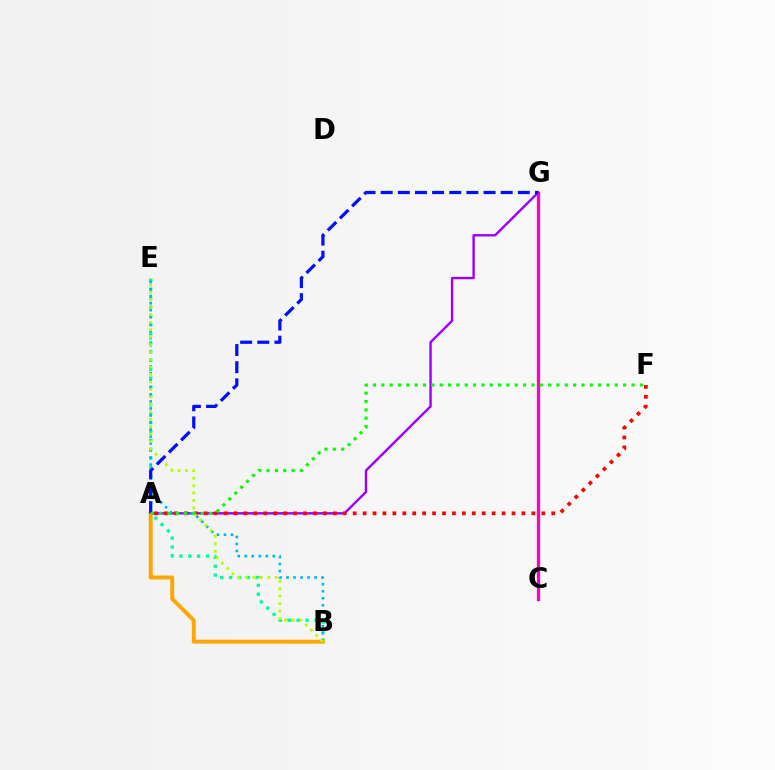{('B', 'E'): [{'color': '#00ff9d', 'line_style': 'dotted', 'thickness': 2.42}, {'color': '#00b5ff', 'line_style': 'dotted', 'thickness': 1.91}, {'color': '#b3ff00', 'line_style': 'dotted', 'thickness': 2.03}], ('A', 'G'): [{'color': '#9b00ff', 'line_style': 'solid', 'thickness': 1.73}, {'color': '#0010ff', 'line_style': 'dashed', 'thickness': 2.33}], ('A', 'F'): [{'color': '#ff0000', 'line_style': 'dotted', 'thickness': 2.7}, {'color': '#08ff00', 'line_style': 'dotted', 'thickness': 2.27}], ('A', 'B'): [{'color': '#ffa500', 'line_style': 'solid', 'thickness': 2.83}], ('C', 'G'): [{'color': '#ff00bd', 'line_style': 'solid', 'thickness': 2.36}]}